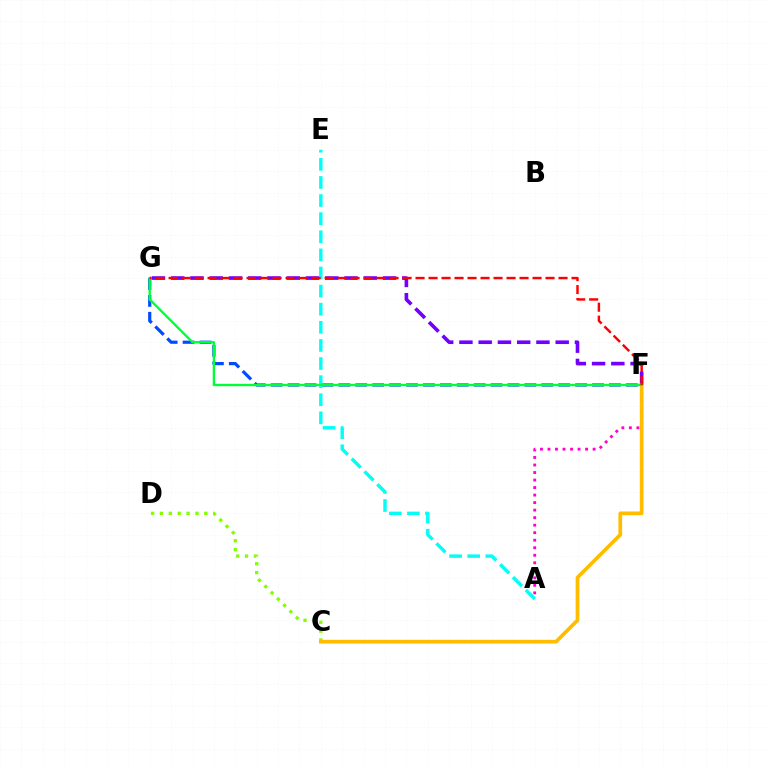{('F', 'G'): [{'color': '#7200ff', 'line_style': 'dashed', 'thickness': 2.62}, {'color': '#004bff', 'line_style': 'dashed', 'thickness': 2.3}, {'color': '#00ff39', 'line_style': 'solid', 'thickness': 1.7}, {'color': '#ff0000', 'line_style': 'dashed', 'thickness': 1.77}], ('C', 'D'): [{'color': '#84ff00', 'line_style': 'dotted', 'thickness': 2.41}], ('A', 'F'): [{'color': '#ff00cf', 'line_style': 'dotted', 'thickness': 2.04}], ('A', 'E'): [{'color': '#00fff6', 'line_style': 'dashed', 'thickness': 2.46}], ('C', 'F'): [{'color': '#ffbd00', 'line_style': 'solid', 'thickness': 2.68}]}